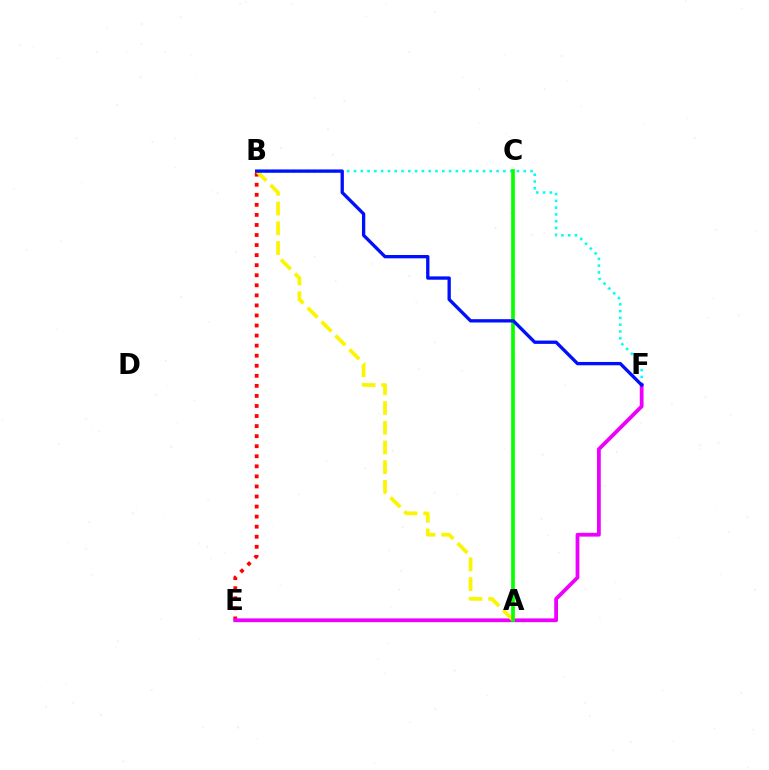{('B', 'E'): [{'color': '#ff0000', 'line_style': 'dotted', 'thickness': 2.73}], ('B', 'F'): [{'color': '#00fff6', 'line_style': 'dotted', 'thickness': 1.84}, {'color': '#0010ff', 'line_style': 'solid', 'thickness': 2.39}], ('E', 'F'): [{'color': '#ee00ff', 'line_style': 'solid', 'thickness': 2.72}], ('A', 'B'): [{'color': '#fcf500', 'line_style': 'dashed', 'thickness': 2.68}], ('A', 'C'): [{'color': '#08ff00', 'line_style': 'solid', 'thickness': 2.67}]}